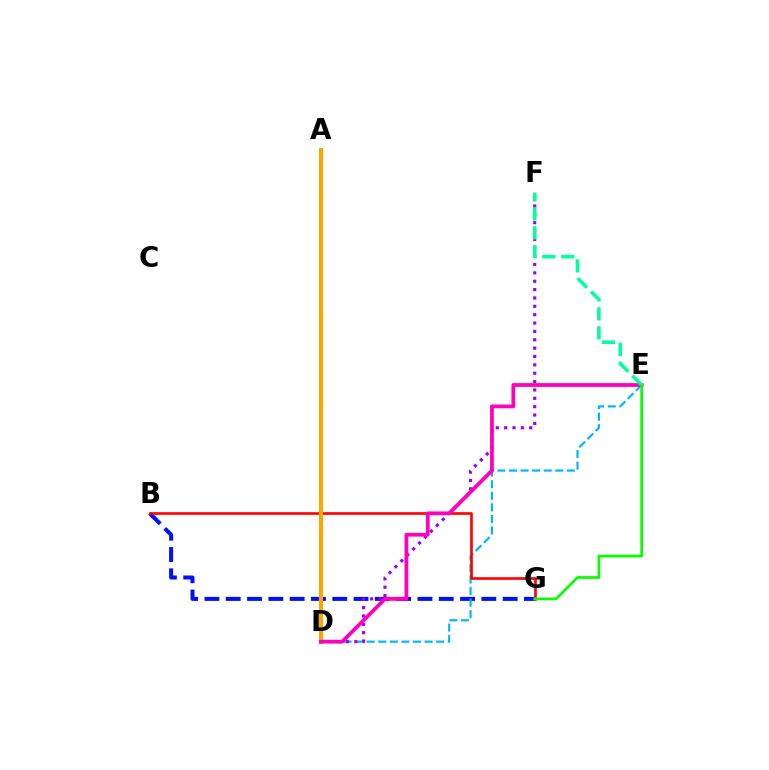{('A', 'D'): [{'color': '#b3ff00', 'line_style': 'dotted', 'thickness': 2.26}, {'color': '#ffa500', 'line_style': 'solid', 'thickness': 2.94}], ('B', 'G'): [{'color': '#0010ff', 'line_style': 'dashed', 'thickness': 2.89}, {'color': '#ff0000', 'line_style': 'solid', 'thickness': 1.9}], ('D', 'E'): [{'color': '#00b5ff', 'line_style': 'dashed', 'thickness': 1.57}, {'color': '#ff00bd', 'line_style': 'solid', 'thickness': 2.71}], ('D', 'F'): [{'color': '#9b00ff', 'line_style': 'dotted', 'thickness': 2.27}], ('E', 'F'): [{'color': '#00ff9d', 'line_style': 'dashed', 'thickness': 2.57}], ('E', 'G'): [{'color': '#08ff00', 'line_style': 'solid', 'thickness': 1.97}]}